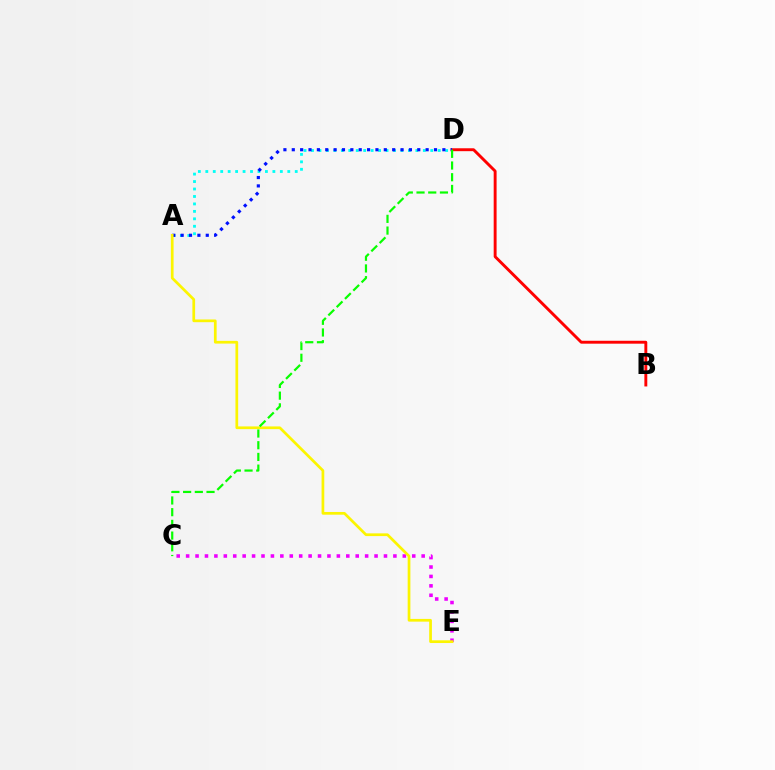{('B', 'D'): [{'color': '#ff0000', 'line_style': 'solid', 'thickness': 2.09}], ('A', 'D'): [{'color': '#00fff6', 'line_style': 'dotted', 'thickness': 2.03}, {'color': '#0010ff', 'line_style': 'dotted', 'thickness': 2.27}], ('C', 'E'): [{'color': '#ee00ff', 'line_style': 'dotted', 'thickness': 2.56}], ('A', 'E'): [{'color': '#fcf500', 'line_style': 'solid', 'thickness': 1.96}], ('C', 'D'): [{'color': '#08ff00', 'line_style': 'dashed', 'thickness': 1.59}]}